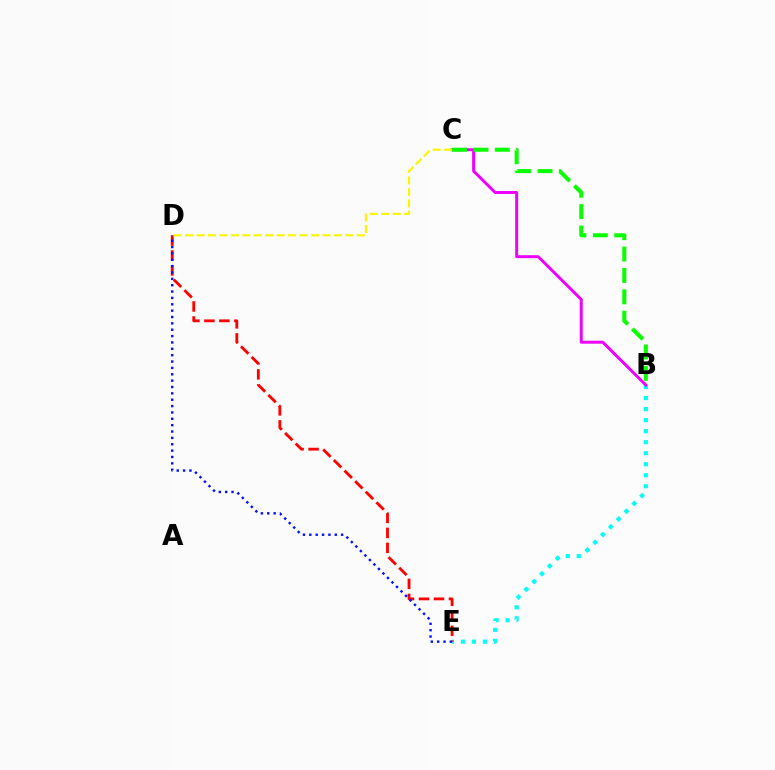{('B', 'E'): [{'color': '#00fff6', 'line_style': 'dotted', 'thickness': 2.99}], ('B', 'C'): [{'color': '#ee00ff', 'line_style': 'solid', 'thickness': 2.13}, {'color': '#08ff00', 'line_style': 'dashed', 'thickness': 2.9}], ('D', 'E'): [{'color': '#ff0000', 'line_style': 'dashed', 'thickness': 2.04}, {'color': '#0010ff', 'line_style': 'dotted', 'thickness': 1.73}], ('C', 'D'): [{'color': '#fcf500', 'line_style': 'dashed', 'thickness': 1.56}]}